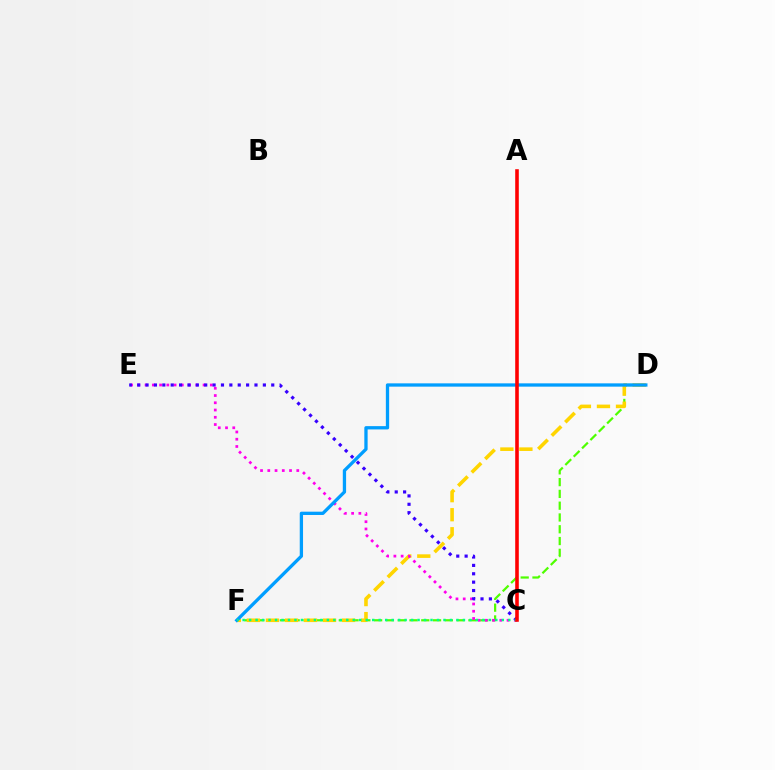{('D', 'F'): [{'color': '#4fff00', 'line_style': 'dashed', 'thickness': 1.6}, {'color': '#ffd500', 'line_style': 'dashed', 'thickness': 2.59}, {'color': '#009eff', 'line_style': 'solid', 'thickness': 2.37}], ('C', 'E'): [{'color': '#ff00ed', 'line_style': 'dotted', 'thickness': 1.97}, {'color': '#3700ff', 'line_style': 'dotted', 'thickness': 2.28}], ('C', 'F'): [{'color': '#00ff86', 'line_style': 'dotted', 'thickness': 1.76}], ('A', 'C'): [{'color': '#ff0000', 'line_style': 'solid', 'thickness': 2.58}]}